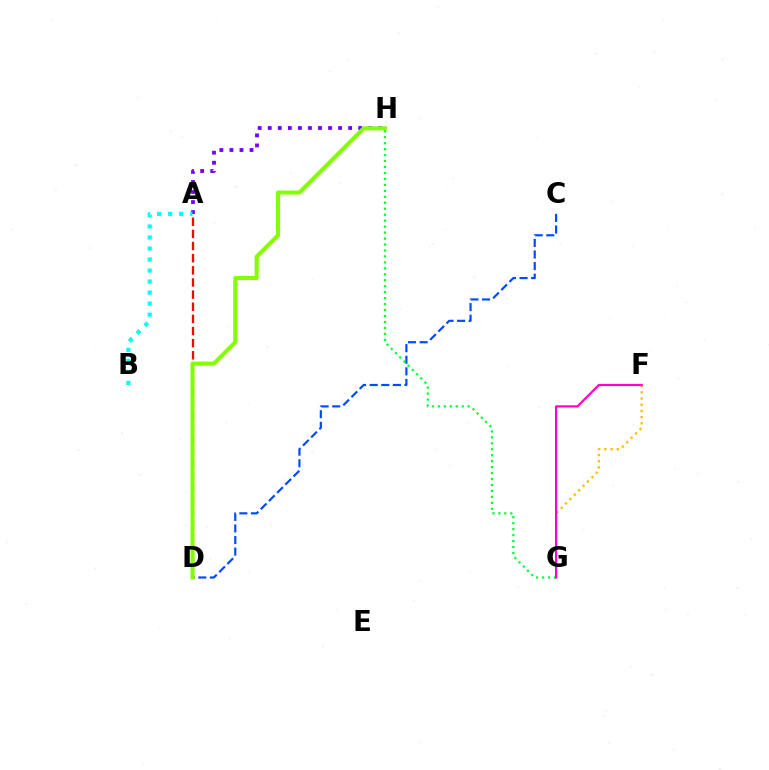{('C', 'D'): [{'color': '#004bff', 'line_style': 'dashed', 'thickness': 1.57}], ('A', 'H'): [{'color': '#7200ff', 'line_style': 'dotted', 'thickness': 2.73}], ('A', 'B'): [{'color': '#00fff6', 'line_style': 'dotted', 'thickness': 2.99}], ('F', 'G'): [{'color': '#ffbd00', 'line_style': 'dotted', 'thickness': 1.68}, {'color': '#ff00cf', 'line_style': 'solid', 'thickness': 1.6}], ('G', 'H'): [{'color': '#00ff39', 'line_style': 'dotted', 'thickness': 1.62}], ('A', 'D'): [{'color': '#ff0000', 'line_style': 'dashed', 'thickness': 1.65}], ('D', 'H'): [{'color': '#84ff00', 'line_style': 'solid', 'thickness': 2.93}]}